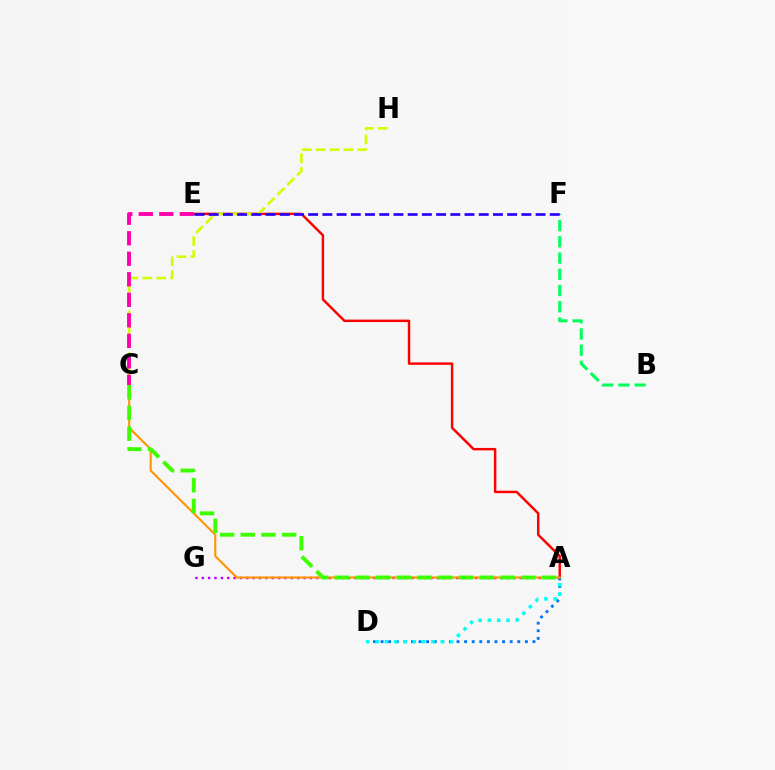{('A', 'E'): [{'color': '#ff0000', 'line_style': 'solid', 'thickness': 1.77}], ('C', 'H'): [{'color': '#d1ff00', 'line_style': 'dashed', 'thickness': 1.89}], ('A', 'G'): [{'color': '#b900ff', 'line_style': 'dotted', 'thickness': 1.73}], ('A', 'D'): [{'color': '#0074ff', 'line_style': 'dotted', 'thickness': 2.06}, {'color': '#00fff6', 'line_style': 'dotted', 'thickness': 2.53}], ('A', 'C'): [{'color': '#ff9400', 'line_style': 'solid', 'thickness': 1.52}, {'color': '#3dff00', 'line_style': 'dashed', 'thickness': 2.81}], ('C', 'E'): [{'color': '#ff00ac', 'line_style': 'dashed', 'thickness': 2.79}], ('B', 'F'): [{'color': '#00ff5c', 'line_style': 'dashed', 'thickness': 2.21}], ('E', 'F'): [{'color': '#2500ff', 'line_style': 'dashed', 'thickness': 1.93}]}